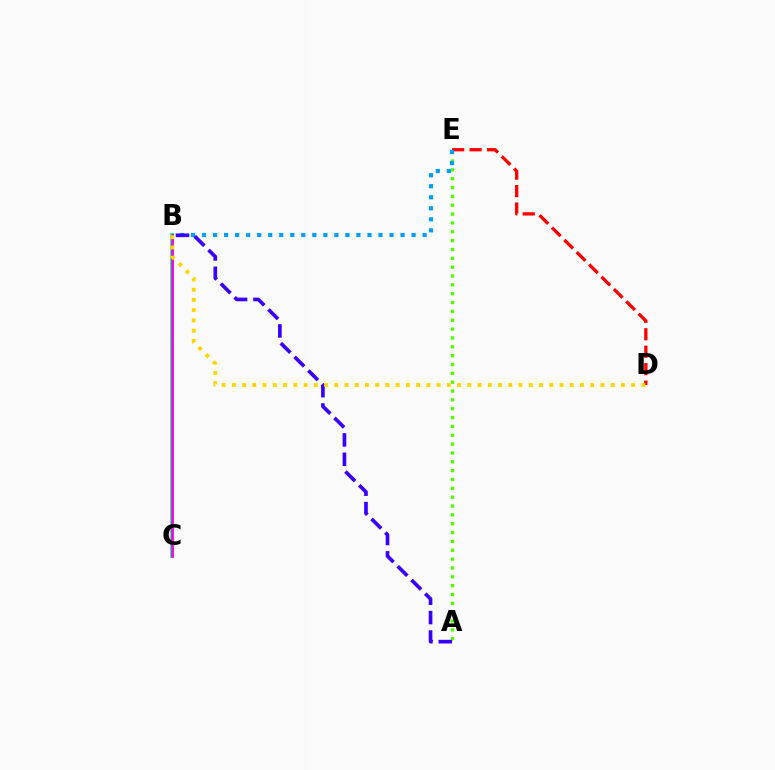{('A', 'E'): [{'color': '#4fff00', 'line_style': 'dotted', 'thickness': 2.4}], ('D', 'E'): [{'color': '#ff0000', 'line_style': 'dashed', 'thickness': 2.37}], ('B', 'E'): [{'color': '#009eff', 'line_style': 'dotted', 'thickness': 3.0}], ('B', 'C'): [{'color': '#00ff86', 'line_style': 'solid', 'thickness': 2.71}, {'color': '#ff00ed', 'line_style': 'solid', 'thickness': 1.97}], ('A', 'B'): [{'color': '#3700ff', 'line_style': 'dashed', 'thickness': 2.64}], ('B', 'D'): [{'color': '#ffd500', 'line_style': 'dotted', 'thickness': 2.78}]}